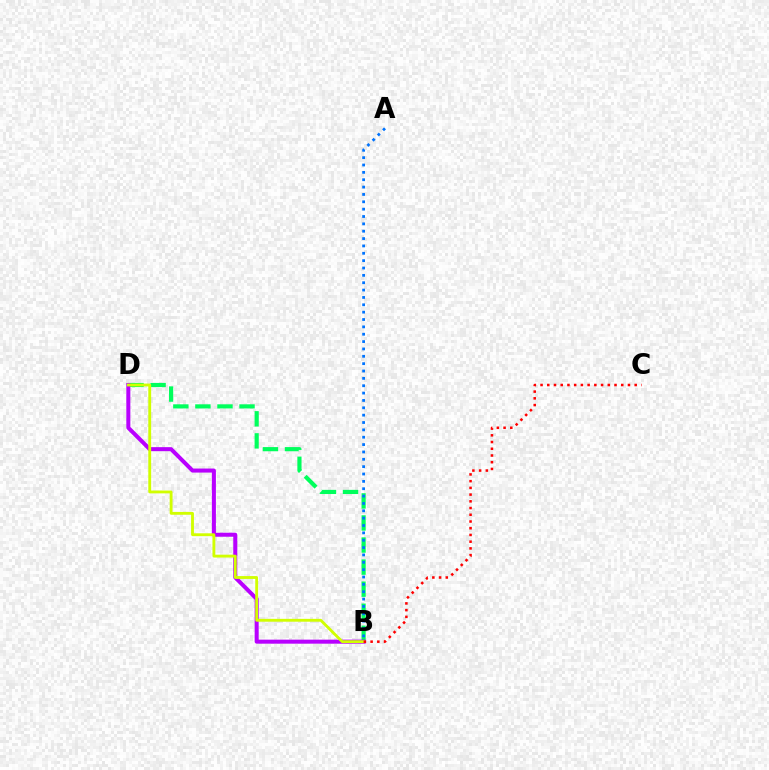{('B', 'D'): [{'color': '#00ff5c', 'line_style': 'dashed', 'thickness': 3.0}, {'color': '#b900ff', 'line_style': 'solid', 'thickness': 2.9}, {'color': '#d1ff00', 'line_style': 'solid', 'thickness': 2.05}], ('A', 'B'): [{'color': '#0074ff', 'line_style': 'dotted', 'thickness': 2.0}], ('B', 'C'): [{'color': '#ff0000', 'line_style': 'dotted', 'thickness': 1.83}]}